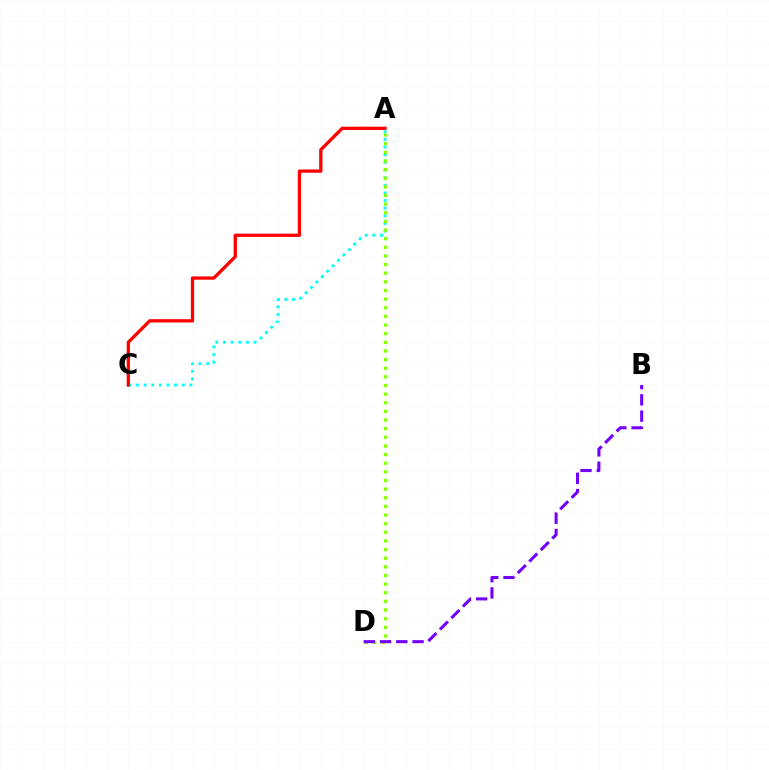{('A', 'C'): [{'color': '#00fff6', 'line_style': 'dotted', 'thickness': 2.08}, {'color': '#ff0000', 'line_style': 'solid', 'thickness': 2.37}], ('A', 'D'): [{'color': '#84ff00', 'line_style': 'dotted', 'thickness': 2.35}], ('B', 'D'): [{'color': '#7200ff', 'line_style': 'dashed', 'thickness': 2.21}]}